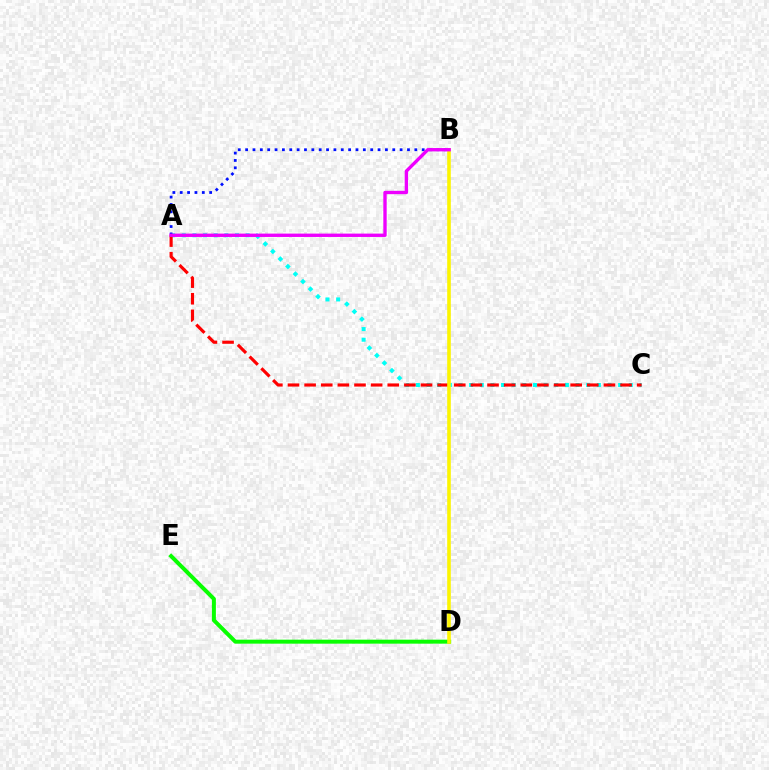{('D', 'E'): [{'color': '#08ff00', 'line_style': 'solid', 'thickness': 2.87}], ('A', 'C'): [{'color': '#00fff6', 'line_style': 'dotted', 'thickness': 2.89}, {'color': '#ff0000', 'line_style': 'dashed', 'thickness': 2.26}], ('A', 'B'): [{'color': '#0010ff', 'line_style': 'dotted', 'thickness': 2.0}, {'color': '#ee00ff', 'line_style': 'solid', 'thickness': 2.42}], ('B', 'D'): [{'color': '#fcf500', 'line_style': 'solid', 'thickness': 2.6}]}